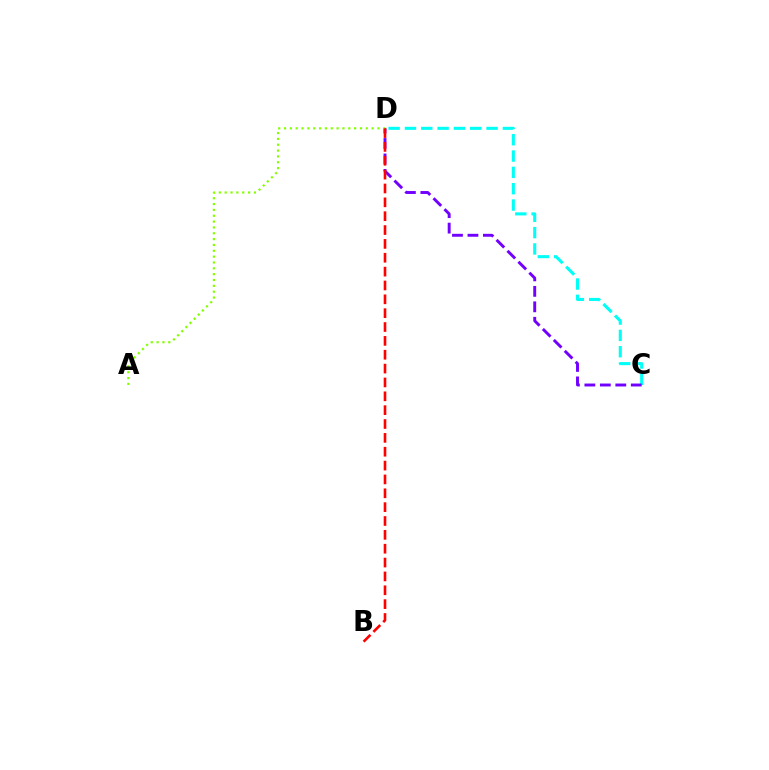{('C', 'D'): [{'color': '#00fff6', 'line_style': 'dashed', 'thickness': 2.22}, {'color': '#7200ff', 'line_style': 'dashed', 'thickness': 2.1}], ('A', 'D'): [{'color': '#84ff00', 'line_style': 'dotted', 'thickness': 1.59}], ('B', 'D'): [{'color': '#ff0000', 'line_style': 'dashed', 'thickness': 1.88}]}